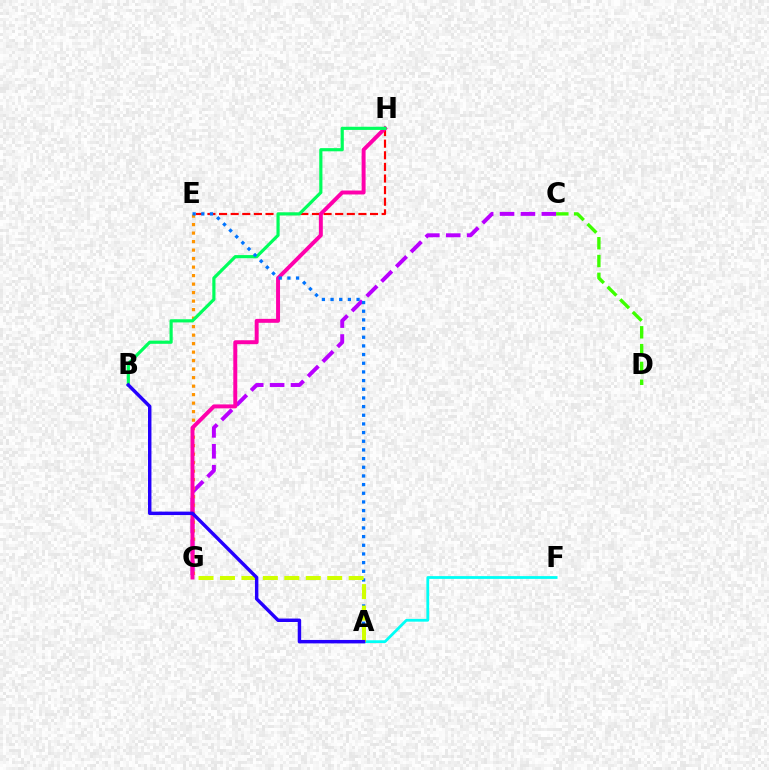{('C', 'G'): [{'color': '#b900ff', 'line_style': 'dashed', 'thickness': 2.84}], ('A', 'F'): [{'color': '#00fff6', 'line_style': 'solid', 'thickness': 2.0}], ('E', 'G'): [{'color': '#ff9400', 'line_style': 'dotted', 'thickness': 2.31}], ('C', 'D'): [{'color': '#3dff00', 'line_style': 'dashed', 'thickness': 2.42}], ('E', 'H'): [{'color': '#ff0000', 'line_style': 'dashed', 'thickness': 1.58}], ('G', 'H'): [{'color': '#ff00ac', 'line_style': 'solid', 'thickness': 2.84}], ('B', 'H'): [{'color': '#00ff5c', 'line_style': 'solid', 'thickness': 2.29}], ('A', 'E'): [{'color': '#0074ff', 'line_style': 'dotted', 'thickness': 2.36}], ('A', 'G'): [{'color': '#d1ff00', 'line_style': 'dashed', 'thickness': 2.91}], ('A', 'B'): [{'color': '#2500ff', 'line_style': 'solid', 'thickness': 2.48}]}